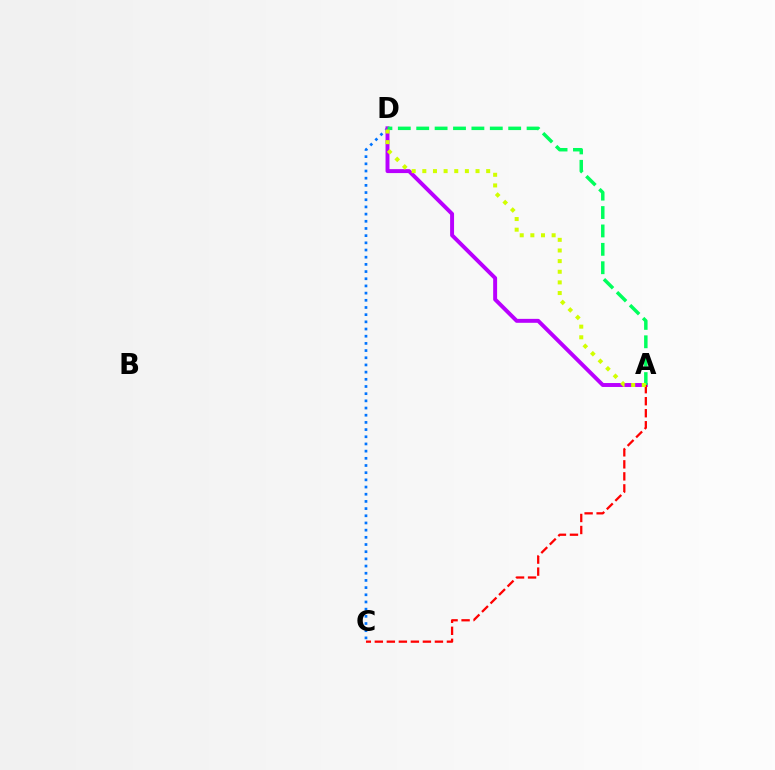{('C', 'D'): [{'color': '#0074ff', 'line_style': 'dotted', 'thickness': 1.95}], ('A', 'D'): [{'color': '#b900ff', 'line_style': 'solid', 'thickness': 2.84}, {'color': '#00ff5c', 'line_style': 'dashed', 'thickness': 2.5}, {'color': '#d1ff00', 'line_style': 'dotted', 'thickness': 2.89}], ('A', 'C'): [{'color': '#ff0000', 'line_style': 'dashed', 'thickness': 1.63}]}